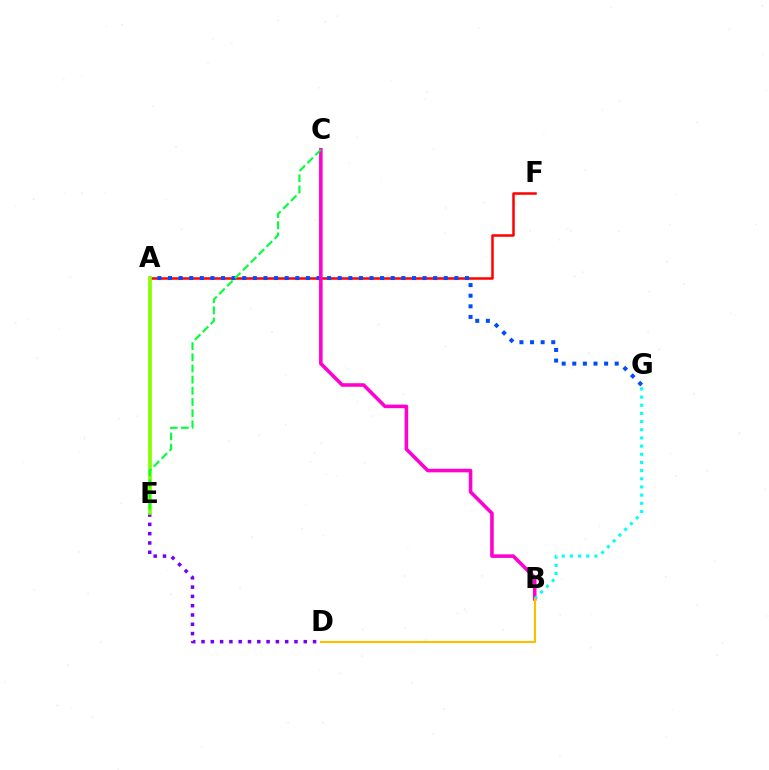{('A', 'F'): [{'color': '#ff0000', 'line_style': 'solid', 'thickness': 1.8}], ('A', 'G'): [{'color': '#004bff', 'line_style': 'dotted', 'thickness': 2.88}], ('D', 'E'): [{'color': '#7200ff', 'line_style': 'dotted', 'thickness': 2.53}], ('B', 'C'): [{'color': '#ff00cf', 'line_style': 'solid', 'thickness': 2.56}], ('B', 'G'): [{'color': '#00fff6', 'line_style': 'dotted', 'thickness': 2.22}], ('A', 'E'): [{'color': '#84ff00', 'line_style': 'solid', 'thickness': 2.67}], ('C', 'E'): [{'color': '#00ff39', 'line_style': 'dashed', 'thickness': 1.52}], ('B', 'D'): [{'color': '#ffbd00', 'line_style': 'solid', 'thickness': 1.53}]}